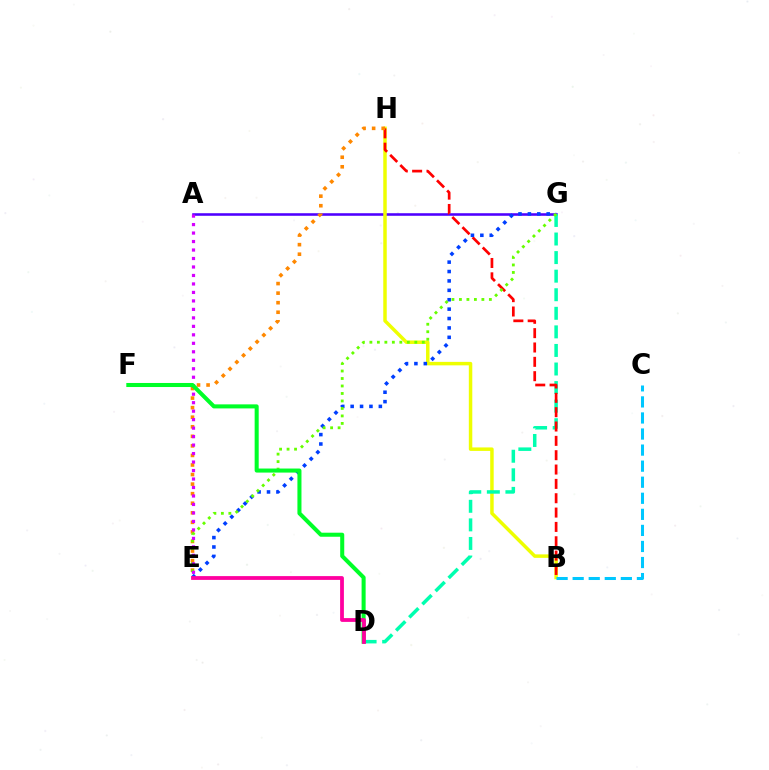{('A', 'G'): [{'color': '#4f00ff', 'line_style': 'solid', 'thickness': 1.85}], ('B', 'H'): [{'color': '#eeff00', 'line_style': 'solid', 'thickness': 2.5}, {'color': '#ff0000', 'line_style': 'dashed', 'thickness': 1.95}], ('D', 'G'): [{'color': '#00ffaf', 'line_style': 'dashed', 'thickness': 2.52}], ('E', 'G'): [{'color': '#003fff', 'line_style': 'dotted', 'thickness': 2.55}, {'color': '#66ff00', 'line_style': 'dotted', 'thickness': 2.03}], ('E', 'H'): [{'color': '#ff8800', 'line_style': 'dotted', 'thickness': 2.6}], ('B', 'C'): [{'color': '#00c7ff', 'line_style': 'dashed', 'thickness': 2.18}], ('A', 'E'): [{'color': '#d600ff', 'line_style': 'dotted', 'thickness': 2.3}], ('D', 'F'): [{'color': '#00ff27', 'line_style': 'solid', 'thickness': 2.91}], ('D', 'E'): [{'color': '#ff00a0', 'line_style': 'solid', 'thickness': 2.73}]}